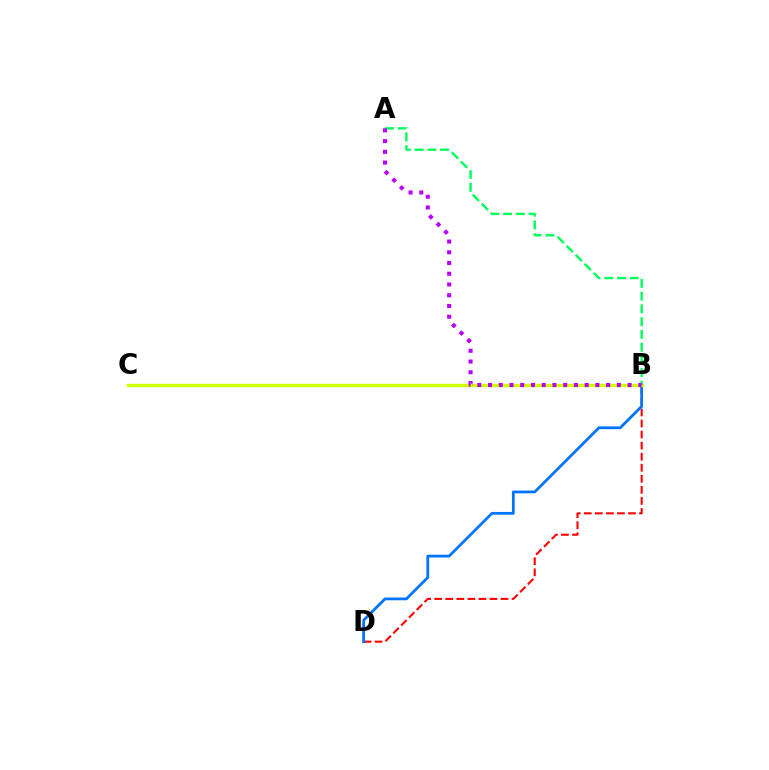{('B', 'D'): [{'color': '#ff0000', 'line_style': 'dashed', 'thickness': 1.5}, {'color': '#0074ff', 'line_style': 'solid', 'thickness': 1.99}], ('B', 'C'): [{'color': '#d1ff00', 'line_style': 'solid', 'thickness': 2.46}], ('A', 'B'): [{'color': '#00ff5c', 'line_style': 'dashed', 'thickness': 1.73}, {'color': '#b900ff', 'line_style': 'dotted', 'thickness': 2.92}]}